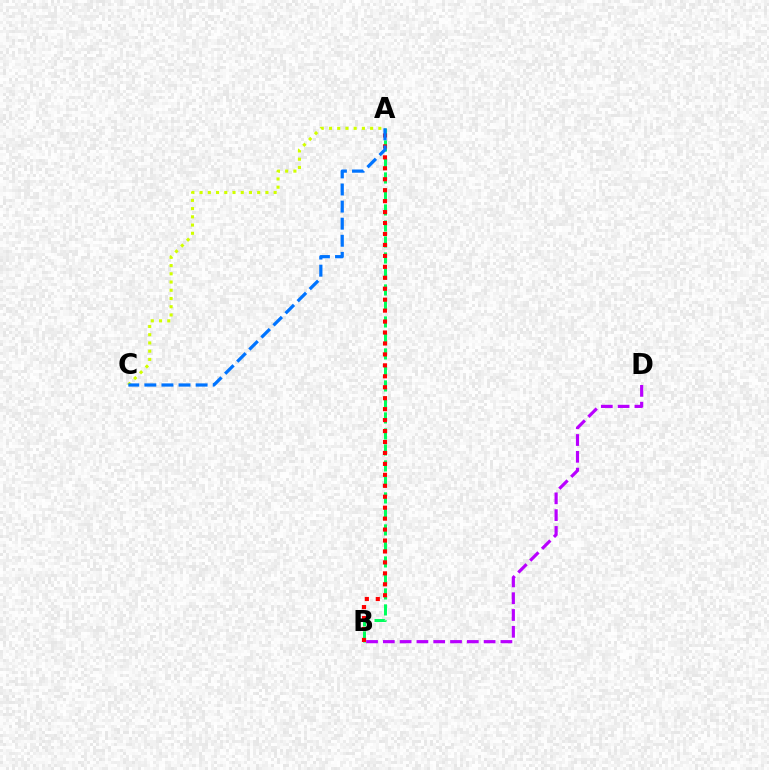{('A', 'C'): [{'color': '#d1ff00', 'line_style': 'dotted', 'thickness': 2.24}, {'color': '#0074ff', 'line_style': 'dashed', 'thickness': 2.32}], ('A', 'B'): [{'color': '#00ff5c', 'line_style': 'dashed', 'thickness': 2.17}, {'color': '#ff0000', 'line_style': 'dotted', 'thickness': 2.97}], ('B', 'D'): [{'color': '#b900ff', 'line_style': 'dashed', 'thickness': 2.28}]}